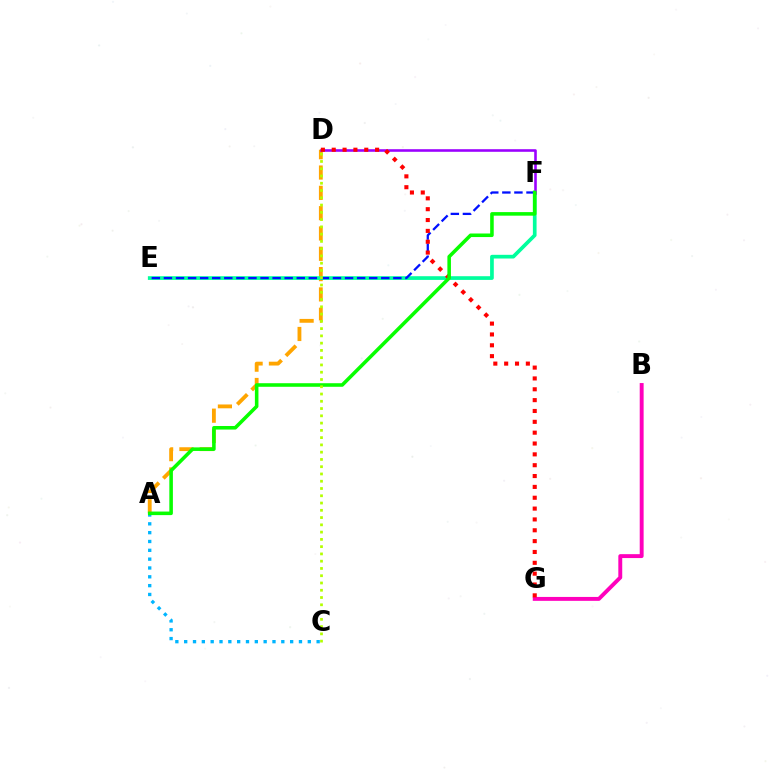{('A', 'D'): [{'color': '#ffa500', 'line_style': 'dashed', 'thickness': 2.76}], ('E', 'F'): [{'color': '#00ff9d', 'line_style': 'solid', 'thickness': 2.66}, {'color': '#0010ff', 'line_style': 'dashed', 'thickness': 1.64}], ('B', 'G'): [{'color': '#ff00bd', 'line_style': 'solid', 'thickness': 2.81}], ('D', 'F'): [{'color': '#9b00ff', 'line_style': 'solid', 'thickness': 1.87}], ('D', 'G'): [{'color': '#ff0000', 'line_style': 'dotted', 'thickness': 2.95}], ('A', 'C'): [{'color': '#00b5ff', 'line_style': 'dotted', 'thickness': 2.4}], ('A', 'F'): [{'color': '#08ff00', 'line_style': 'solid', 'thickness': 2.56}], ('C', 'D'): [{'color': '#b3ff00', 'line_style': 'dotted', 'thickness': 1.97}]}